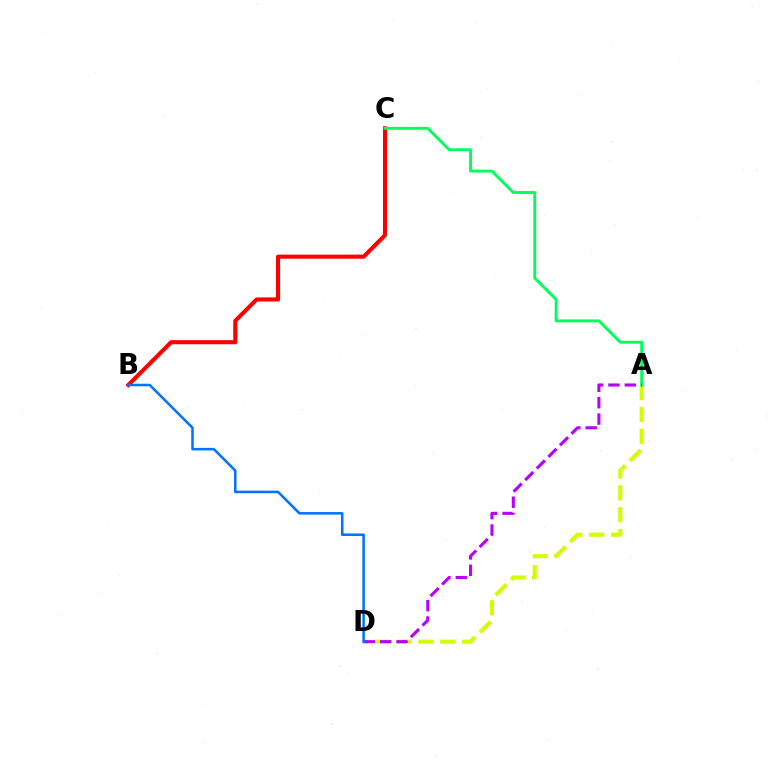{('A', 'D'): [{'color': '#d1ff00', 'line_style': 'dashed', 'thickness': 2.96}, {'color': '#b900ff', 'line_style': 'dashed', 'thickness': 2.23}], ('B', 'C'): [{'color': '#ff0000', 'line_style': 'solid', 'thickness': 2.95}], ('A', 'C'): [{'color': '#00ff5c', 'line_style': 'solid', 'thickness': 2.08}], ('B', 'D'): [{'color': '#0074ff', 'line_style': 'solid', 'thickness': 1.83}]}